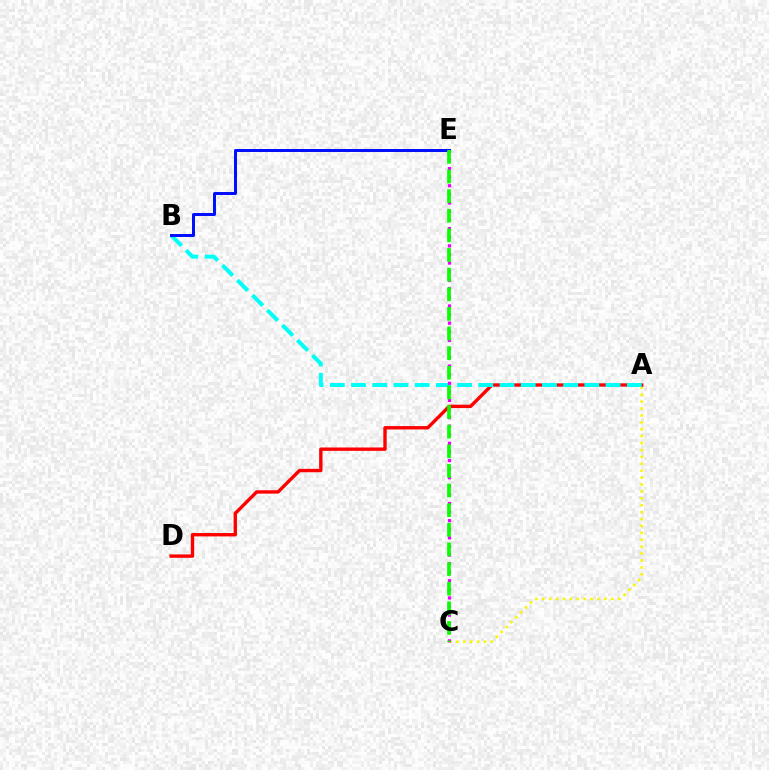{('A', 'C'): [{'color': '#fcf500', 'line_style': 'dotted', 'thickness': 1.88}], ('A', 'D'): [{'color': '#ff0000', 'line_style': 'solid', 'thickness': 2.43}], ('A', 'B'): [{'color': '#00fff6', 'line_style': 'dashed', 'thickness': 2.88}], ('C', 'E'): [{'color': '#ee00ff', 'line_style': 'dotted', 'thickness': 2.33}, {'color': '#08ff00', 'line_style': 'dashed', 'thickness': 2.67}], ('B', 'E'): [{'color': '#0010ff', 'line_style': 'solid', 'thickness': 2.15}]}